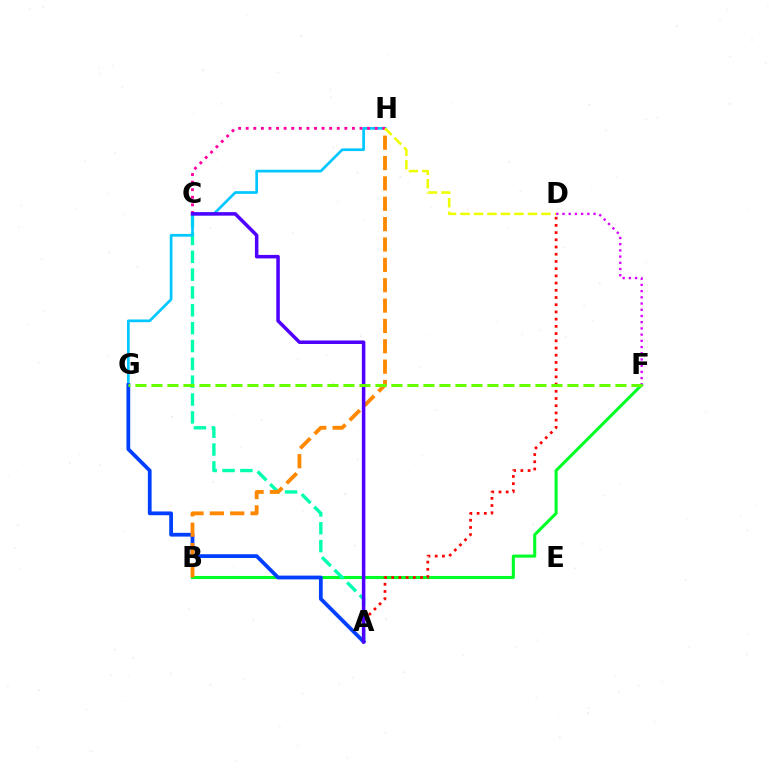{('B', 'F'): [{'color': '#00ff27', 'line_style': 'solid', 'thickness': 2.22}], ('A', 'C'): [{'color': '#00ffaf', 'line_style': 'dashed', 'thickness': 2.42}, {'color': '#4f00ff', 'line_style': 'solid', 'thickness': 2.53}], ('G', 'H'): [{'color': '#00c7ff', 'line_style': 'solid', 'thickness': 1.95}], ('A', 'G'): [{'color': '#003fff', 'line_style': 'solid', 'thickness': 2.71}], ('A', 'D'): [{'color': '#ff0000', 'line_style': 'dotted', 'thickness': 1.96}], ('B', 'H'): [{'color': '#ff8800', 'line_style': 'dashed', 'thickness': 2.77}], ('C', 'H'): [{'color': '#ff00a0', 'line_style': 'dotted', 'thickness': 2.06}], ('D', 'H'): [{'color': '#eeff00', 'line_style': 'dashed', 'thickness': 1.83}], ('D', 'F'): [{'color': '#d600ff', 'line_style': 'dotted', 'thickness': 1.69}], ('F', 'G'): [{'color': '#66ff00', 'line_style': 'dashed', 'thickness': 2.17}]}